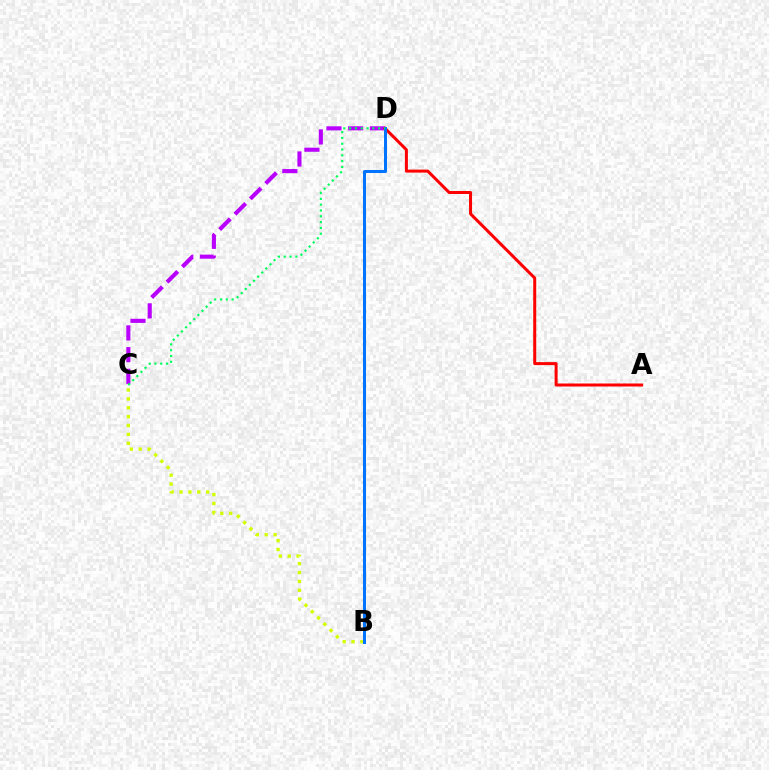{('B', 'C'): [{'color': '#d1ff00', 'line_style': 'dotted', 'thickness': 2.41}], ('C', 'D'): [{'color': '#b900ff', 'line_style': 'dashed', 'thickness': 2.95}, {'color': '#00ff5c', 'line_style': 'dotted', 'thickness': 1.58}], ('A', 'D'): [{'color': '#ff0000', 'line_style': 'solid', 'thickness': 2.16}], ('B', 'D'): [{'color': '#0074ff', 'line_style': 'solid', 'thickness': 2.18}]}